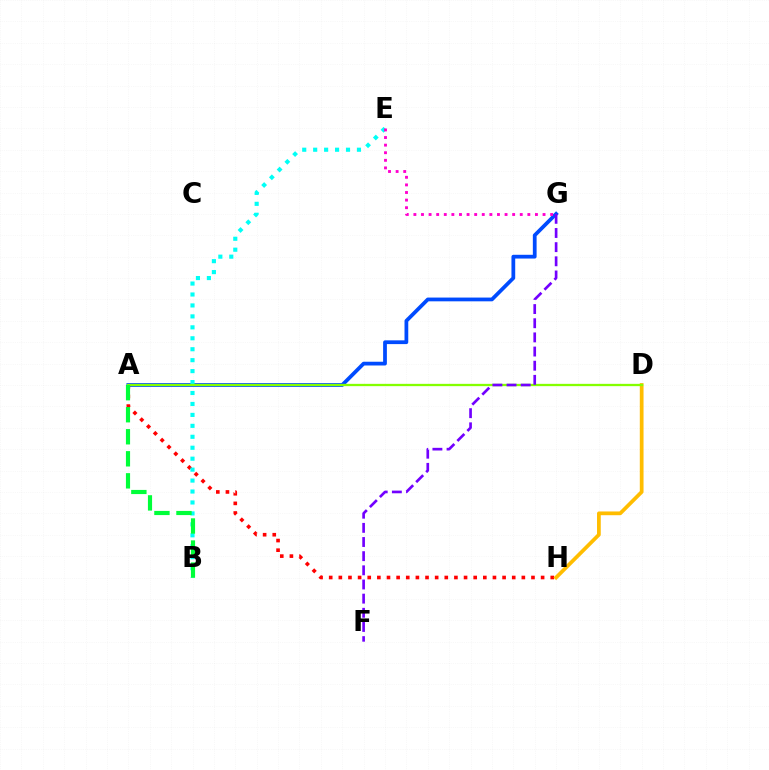{('A', 'G'): [{'color': '#004bff', 'line_style': 'solid', 'thickness': 2.7}], ('A', 'H'): [{'color': '#ff0000', 'line_style': 'dotted', 'thickness': 2.62}], ('D', 'H'): [{'color': '#ffbd00', 'line_style': 'solid', 'thickness': 2.69}], ('B', 'E'): [{'color': '#00fff6', 'line_style': 'dotted', 'thickness': 2.97}], ('A', 'D'): [{'color': '#84ff00', 'line_style': 'solid', 'thickness': 1.65}], ('F', 'G'): [{'color': '#7200ff', 'line_style': 'dashed', 'thickness': 1.92}], ('E', 'G'): [{'color': '#ff00cf', 'line_style': 'dotted', 'thickness': 2.06}], ('A', 'B'): [{'color': '#00ff39', 'line_style': 'dashed', 'thickness': 2.99}]}